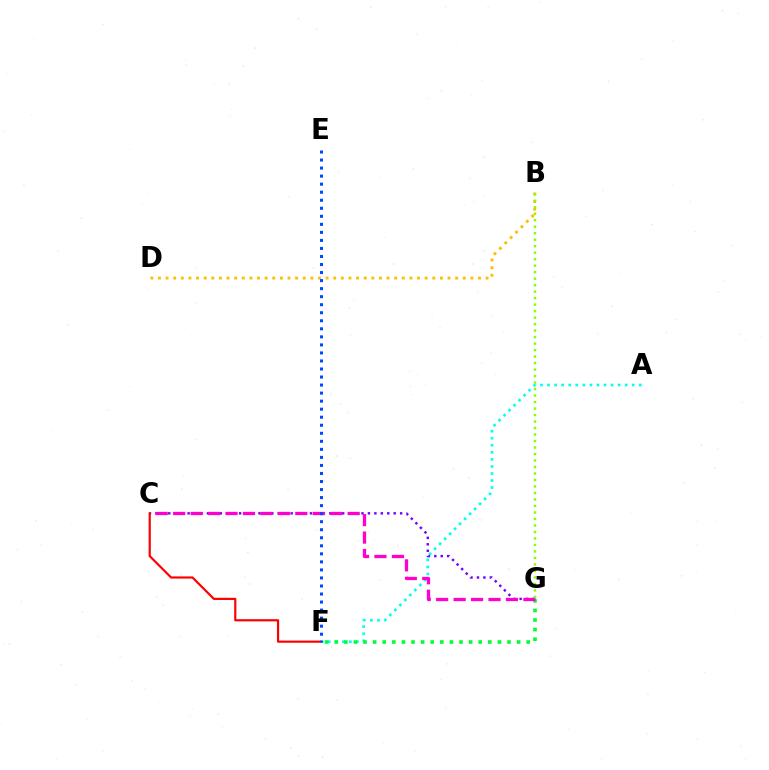{('A', 'F'): [{'color': '#00fff6', 'line_style': 'dotted', 'thickness': 1.92}], ('F', 'G'): [{'color': '#00ff39', 'line_style': 'dotted', 'thickness': 2.61}], ('B', 'D'): [{'color': '#ffbd00', 'line_style': 'dotted', 'thickness': 2.07}], ('C', 'G'): [{'color': '#7200ff', 'line_style': 'dotted', 'thickness': 1.75}, {'color': '#ff00cf', 'line_style': 'dashed', 'thickness': 2.37}], ('C', 'F'): [{'color': '#ff0000', 'line_style': 'solid', 'thickness': 1.57}], ('E', 'F'): [{'color': '#004bff', 'line_style': 'dotted', 'thickness': 2.18}], ('B', 'G'): [{'color': '#84ff00', 'line_style': 'dotted', 'thickness': 1.76}]}